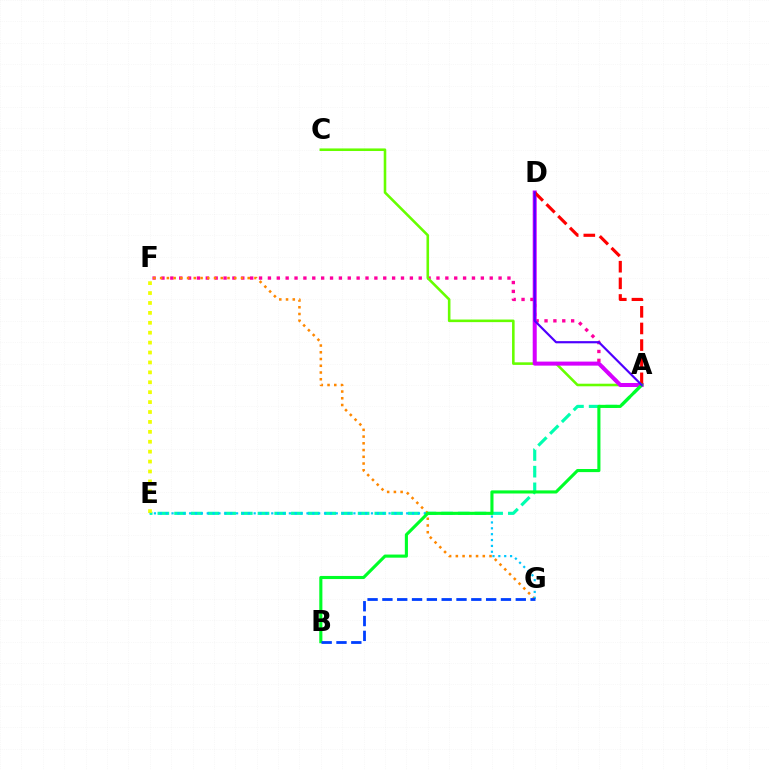{('A', 'F'): [{'color': '#ff00a0', 'line_style': 'dotted', 'thickness': 2.41}], ('A', 'C'): [{'color': '#66ff00', 'line_style': 'solid', 'thickness': 1.86}], ('A', 'E'): [{'color': '#00ffaf', 'line_style': 'dashed', 'thickness': 2.27}], ('A', 'D'): [{'color': '#d600ff', 'line_style': 'solid', 'thickness': 2.9}, {'color': '#ff0000', 'line_style': 'dashed', 'thickness': 2.26}, {'color': '#4f00ff', 'line_style': 'solid', 'thickness': 1.57}], ('E', 'F'): [{'color': '#eeff00', 'line_style': 'dotted', 'thickness': 2.69}], ('F', 'G'): [{'color': '#ff8800', 'line_style': 'dotted', 'thickness': 1.83}], ('E', 'G'): [{'color': '#00c7ff', 'line_style': 'dotted', 'thickness': 1.59}], ('A', 'B'): [{'color': '#00ff27', 'line_style': 'solid', 'thickness': 2.24}], ('B', 'G'): [{'color': '#003fff', 'line_style': 'dashed', 'thickness': 2.01}]}